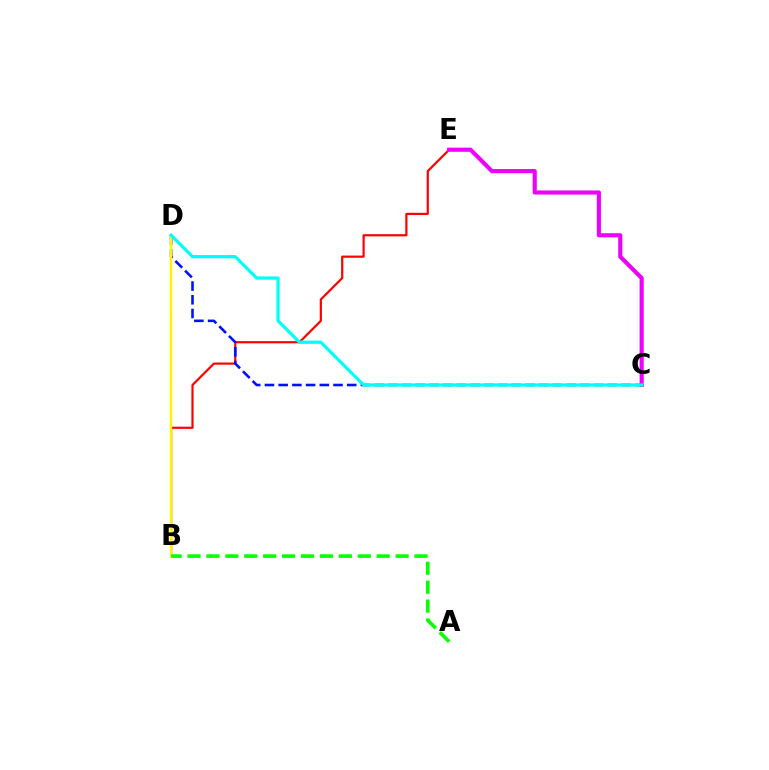{('B', 'E'): [{'color': '#ff0000', 'line_style': 'solid', 'thickness': 1.58}], ('C', 'E'): [{'color': '#ee00ff', 'line_style': 'solid', 'thickness': 2.97}], ('C', 'D'): [{'color': '#0010ff', 'line_style': 'dashed', 'thickness': 1.86}, {'color': '#00fff6', 'line_style': 'solid', 'thickness': 2.32}], ('B', 'D'): [{'color': '#fcf500', 'line_style': 'solid', 'thickness': 1.76}], ('A', 'B'): [{'color': '#08ff00', 'line_style': 'dashed', 'thickness': 2.57}]}